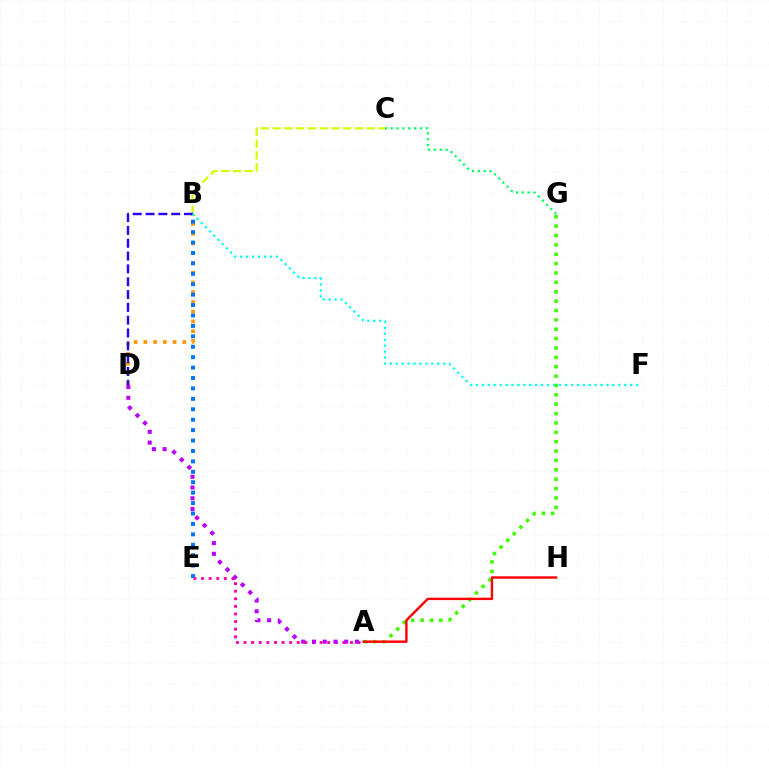{('C', 'G'): [{'color': '#00ff5c', 'line_style': 'dotted', 'thickness': 1.59}], ('A', 'E'): [{'color': '#ff00ac', 'line_style': 'dotted', 'thickness': 2.07}], ('B', 'C'): [{'color': '#d1ff00', 'line_style': 'dashed', 'thickness': 1.6}], ('A', 'G'): [{'color': '#3dff00', 'line_style': 'dotted', 'thickness': 2.55}], ('B', 'D'): [{'color': '#ff9400', 'line_style': 'dotted', 'thickness': 2.65}, {'color': '#2500ff', 'line_style': 'dashed', 'thickness': 1.74}], ('B', 'E'): [{'color': '#0074ff', 'line_style': 'dotted', 'thickness': 2.83}], ('A', 'H'): [{'color': '#ff0000', 'line_style': 'solid', 'thickness': 1.73}], ('A', 'D'): [{'color': '#b900ff', 'line_style': 'dotted', 'thickness': 2.92}], ('B', 'F'): [{'color': '#00fff6', 'line_style': 'dotted', 'thickness': 1.61}]}